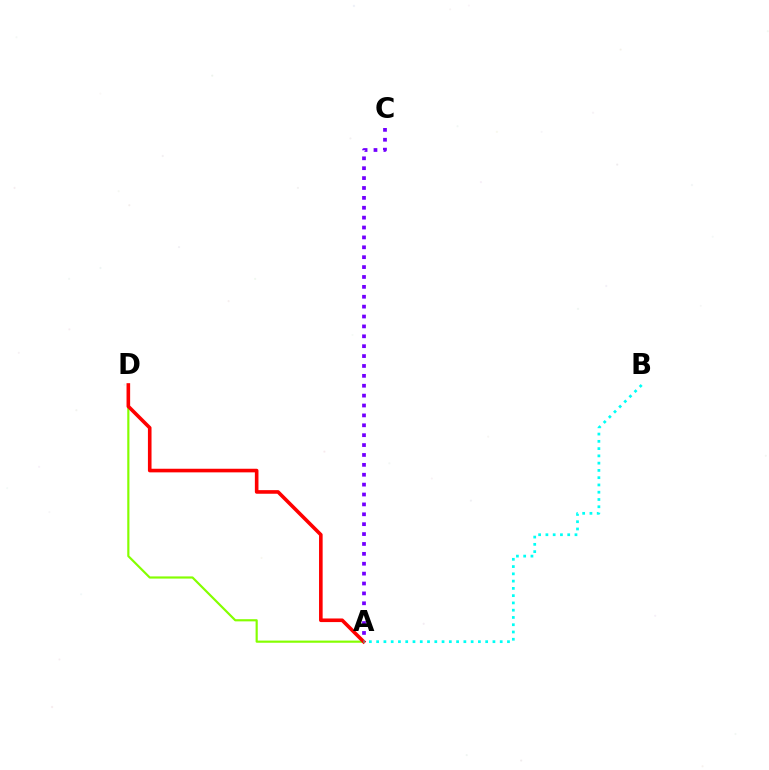{('A', 'C'): [{'color': '#7200ff', 'line_style': 'dotted', 'thickness': 2.69}], ('A', 'D'): [{'color': '#84ff00', 'line_style': 'solid', 'thickness': 1.56}, {'color': '#ff0000', 'line_style': 'solid', 'thickness': 2.6}], ('A', 'B'): [{'color': '#00fff6', 'line_style': 'dotted', 'thickness': 1.97}]}